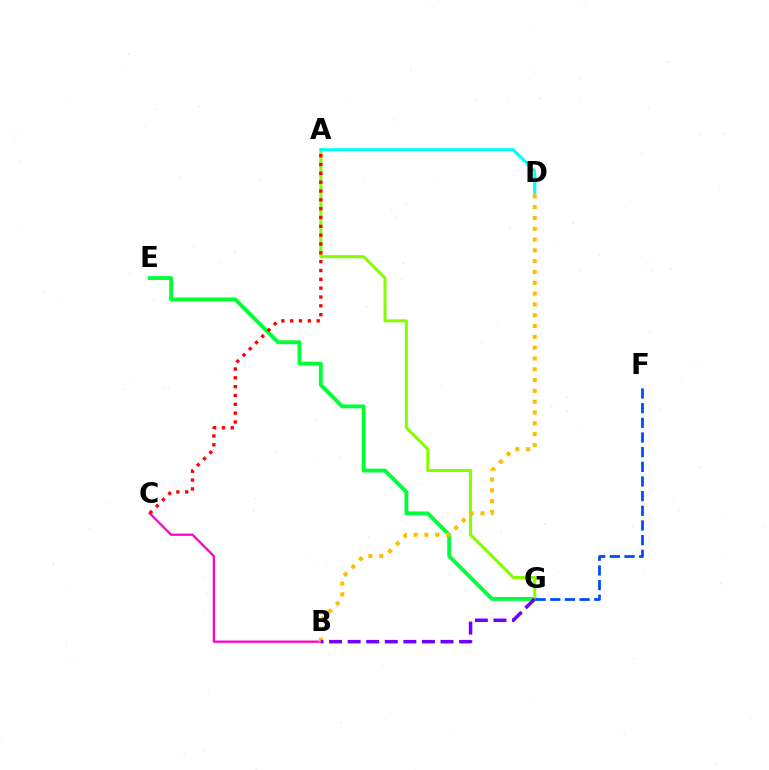{('E', 'G'): [{'color': '#00ff39', 'line_style': 'solid', 'thickness': 2.77}], ('A', 'G'): [{'color': '#84ff00', 'line_style': 'solid', 'thickness': 2.17}], ('F', 'G'): [{'color': '#004bff', 'line_style': 'dashed', 'thickness': 1.99}], ('B', 'C'): [{'color': '#ff00cf', 'line_style': 'solid', 'thickness': 1.63}], ('B', 'D'): [{'color': '#ffbd00', 'line_style': 'dotted', 'thickness': 2.94}], ('A', 'C'): [{'color': '#ff0000', 'line_style': 'dotted', 'thickness': 2.4}], ('B', 'G'): [{'color': '#7200ff', 'line_style': 'dashed', 'thickness': 2.52}], ('A', 'D'): [{'color': '#00fff6', 'line_style': 'solid', 'thickness': 2.22}]}